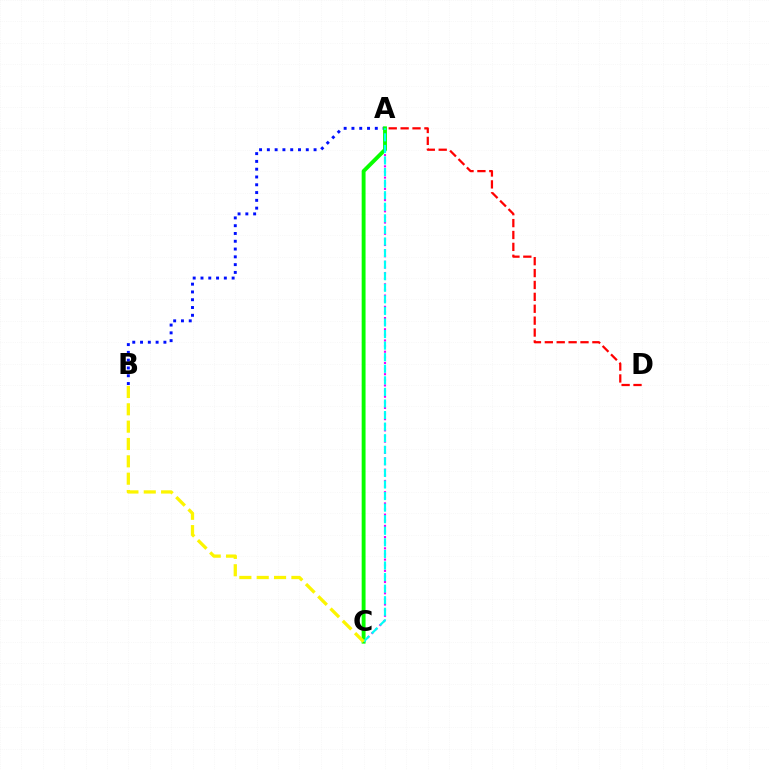{('A', 'B'): [{'color': '#0010ff', 'line_style': 'dotted', 'thickness': 2.12}], ('A', 'C'): [{'color': '#ee00ff', 'line_style': 'dotted', 'thickness': 1.53}, {'color': '#08ff00', 'line_style': 'solid', 'thickness': 2.79}, {'color': '#00fff6', 'line_style': 'dashed', 'thickness': 1.57}], ('A', 'D'): [{'color': '#ff0000', 'line_style': 'dashed', 'thickness': 1.62}], ('B', 'C'): [{'color': '#fcf500', 'line_style': 'dashed', 'thickness': 2.36}]}